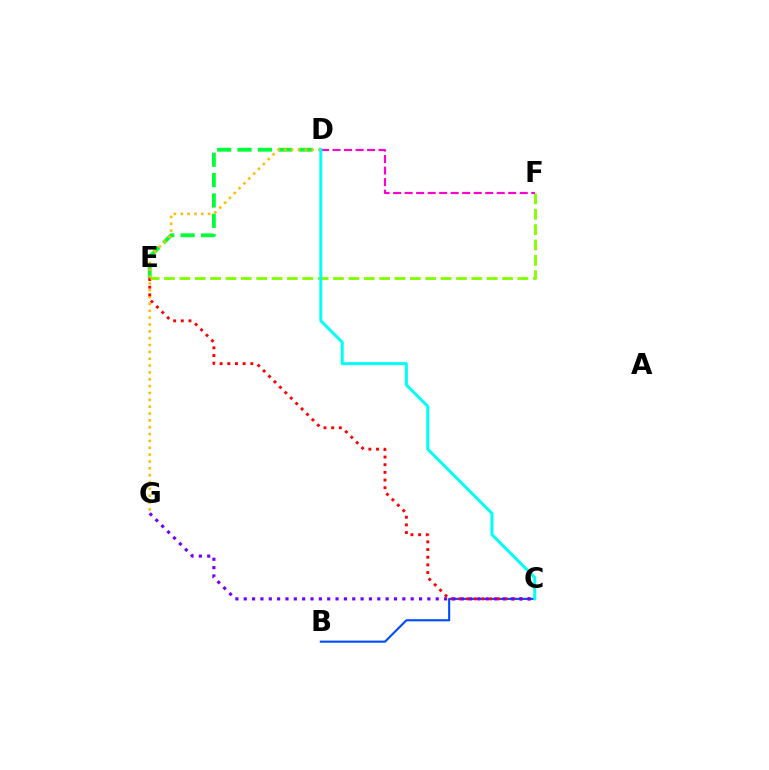{('D', 'E'): [{'color': '#00ff39', 'line_style': 'dashed', 'thickness': 2.76}], ('D', 'G'): [{'color': '#ffbd00', 'line_style': 'dotted', 'thickness': 1.86}], ('B', 'C'): [{'color': '#004bff', 'line_style': 'solid', 'thickness': 1.52}], ('C', 'E'): [{'color': '#ff0000', 'line_style': 'dotted', 'thickness': 2.08}], ('C', 'G'): [{'color': '#7200ff', 'line_style': 'dotted', 'thickness': 2.27}], ('E', 'F'): [{'color': '#84ff00', 'line_style': 'dashed', 'thickness': 2.09}], ('D', 'F'): [{'color': '#ff00cf', 'line_style': 'dashed', 'thickness': 1.56}], ('C', 'D'): [{'color': '#00fff6', 'line_style': 'solid', 'thickness': 2.15}]}